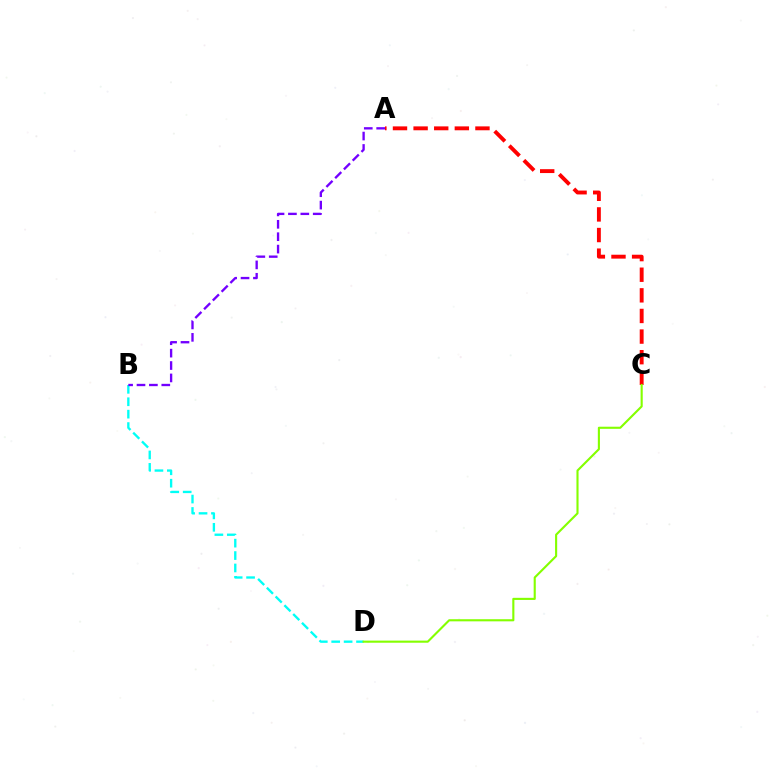{('B', 'D'): [{'color': '#00fff6', 'line_style': 'dashed', 'thickness': 1.69}], ('A', 'B'): [{'color': '#7200ff', 'line_style': 'dashed', 'thickness': 1.68}], ('A', 'C'): [{'color': '#ff0000', 'line_style': 'dashed', 'thickness': 2.8}], ('C', 'D'): [{'color': '#84ff00', 'line_style': 'solid', 'thickness': 1.53}]}